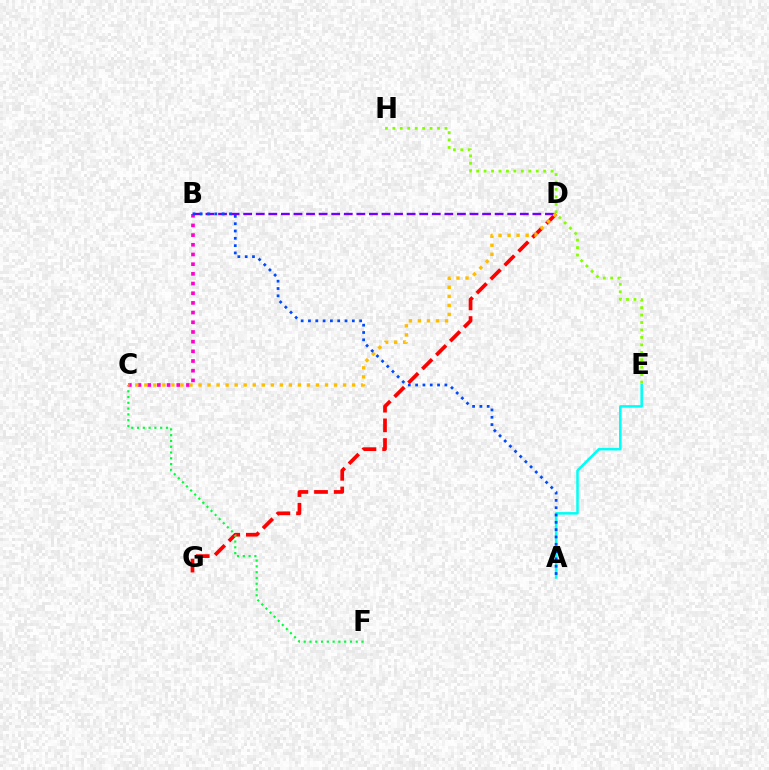{('D', 'G'): [{'color': '#ff0000', 'line_style': 'dashed', 'thickness': 2.67}], ('C', 'F'): [{'color': '#00ff39', 'line_style': 'dotted', 'thickness': 1.57}], ('A', 'E'): [{'color': '#00fff6', 'line_style': 'solid', 'thickness': 1.82}], ('B', 'D'): [{'color': '#7200ff', 'line_style': 'dashed', 'thickness': 1.71}], ('B', 'C'): [{'color': '#ff00cf', 'line_style': 'dotted', 'thickness': 2.63}], ('E', 'H'): [{'color': '#84ff00', 'line_style': 'dotted', 'thickness': 2.02}], ('C', 'D'): [{'color': '#ffbd00', 'line_style': 'dotted', 'thickness': 2.45}], ('A', 'B'): [{'color': '#004bff', 'line_style': 'dotted', 'thickness': 1.99}]}